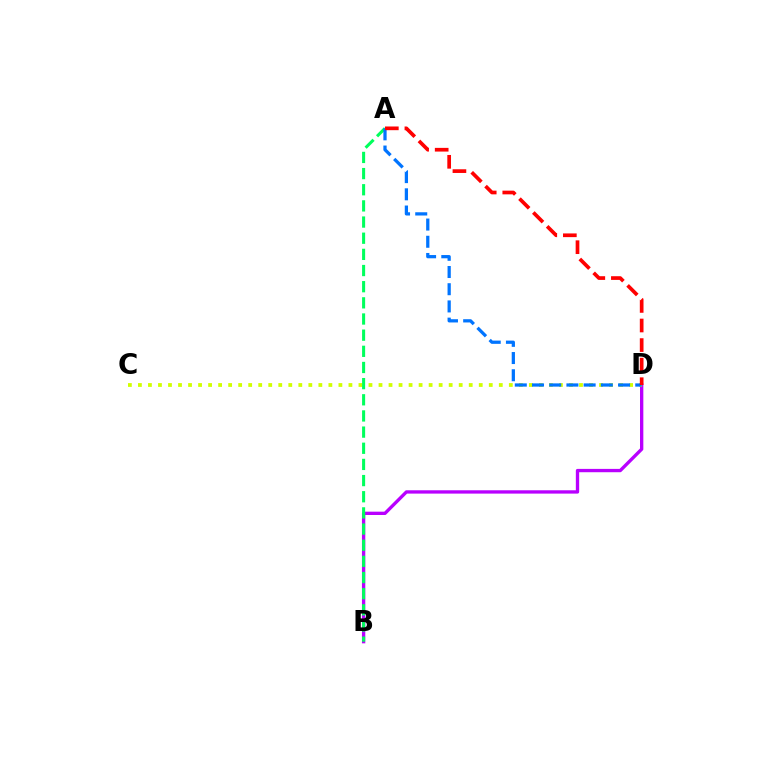{('B', 'D'): [{'color': '#b900ff', 'line_style': 'solid', 'thickness': 2.4}], ('C', 'D'): [{'color': '#d1ff00', 'line_style': 'dotted', 'thickness': 2.72}], ('A', 'B'): [{'color': '#00ff5c', 'line_style': 'dashed', 'thickness': 2.19}], ('A', 'D'): [{'color': '#0074ff', 'line_style': 'dashed', 'thickness': 2.34}, {'color': '#ff0000', 'line_style': 'dashed', 'thickness': 2.66}]}